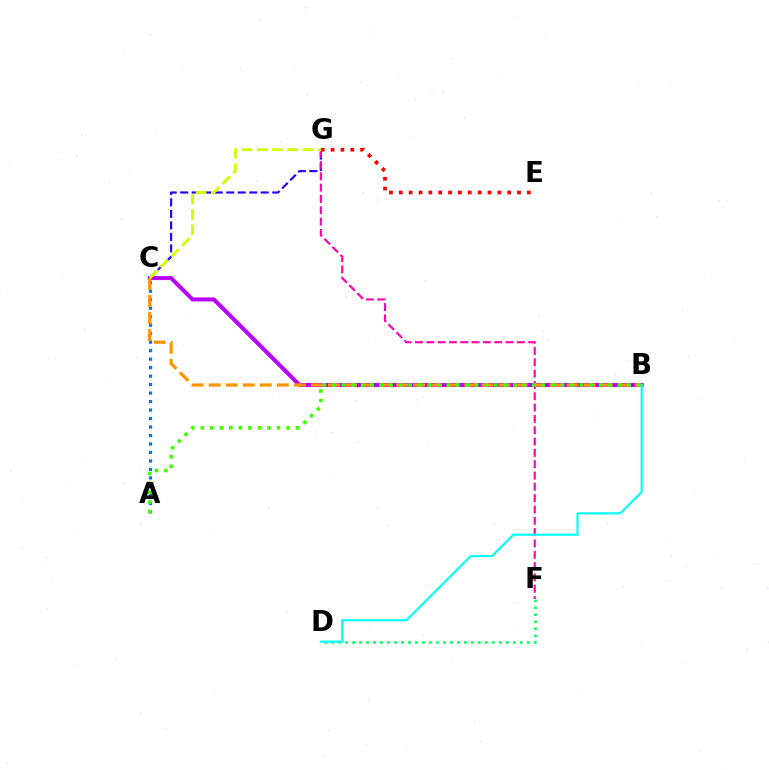{('C', 'G'): [{'color': '#2500ff', 'line_style': 'dashed', 'thickness': 1.56}, {'color': '#d1ff00', 'line_style': 'dashed', 'thickness': 2.07}], ('E', 'G'): [{'color': '#ff0000', 'line_style': 'dotted', 'thickness': 2.68}], ('F', 'G'): [{'color': '#ff00ac', 'line_style': 'dashed', 'thickness': 1.54}], ('A', 'C'): [{'color': '#0074ff', 'line_style': 'dotted', 'thickness': 2.31}], ('D', 'F'): [{'color': '#00ff5c', 'line_style': 'dotted', 'thickness': 1.9}], ('B', 'C'): [{'color': '#b900ff', 'line_style': 'solid', 'thickness': 2.89}, {'color': '#ff9400', 'line_style': 'dashed', 'thickness': 2.32}], ('B', 'D'): [{'color': '#00fff6', 'line_style': 'solid', 'thickness': 1.54}], ('A', 'B'): [{'color': '#3dff00', 'line_style': 'dotted', 'thickness': 2.59}]}